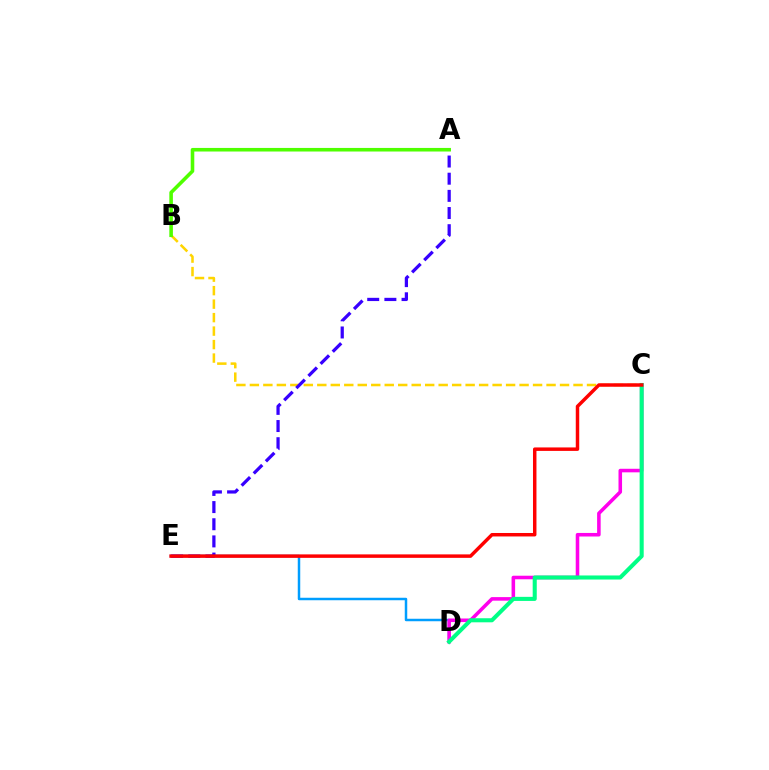{('B', 'C'): [{'color': '#ffd500', 'line_style': 'dashed', 'thickness': 1.83}], ('D', 'E'): [{'color': '#009eff', 'line_style': 'solid', 'thickness': 1.79}], ('A', 'E'): [{'color': '#3700ff', 'line_style': 'dashed', 'thickness': 2.33}], ('C', 'D'): [{'color': '#ff00ed', 'line_style': 'solid', 'thickness': 2.56}, {'color': '#00ff86', 'line_style': 'solid', 'thickness': 2.93}], ('A', 'B'): [{'color': '#4fff00', 'line_style': 'solid', 'thickness': 2.58}], ('C', 'E'): [{'color': '#ff0000', 'line_style': 'solid', 'thickness': 2.5}]}